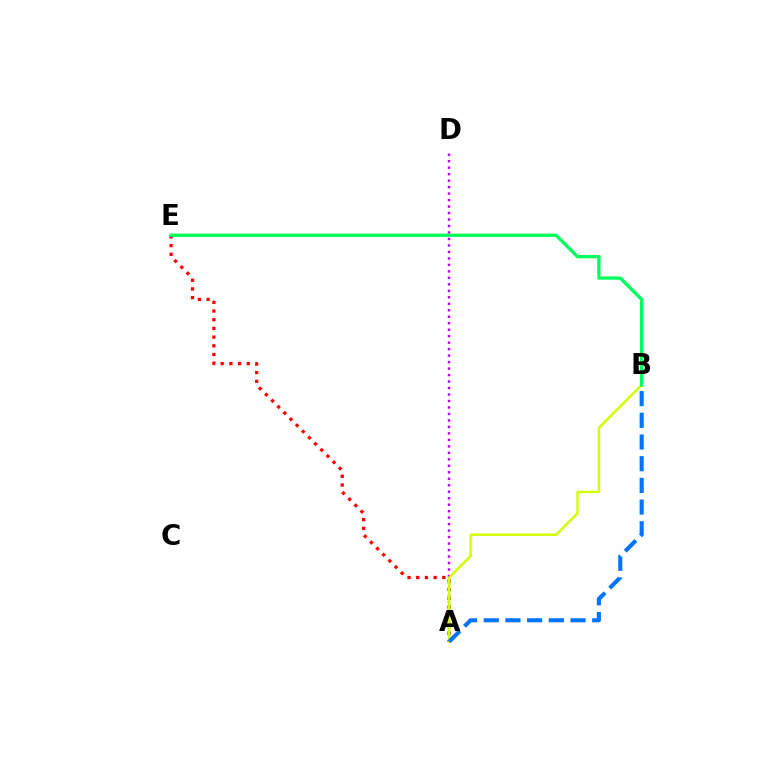{('A', 'D'): [{'color': '#b900ff', 'line_style': 'dotted', 'thickness': 1.76}], ('A', 'E'): [{'color': '#ff0000', 'line_style': 'dotted', 'thickness': 2.36}], ('A', 'B'): [{'color': '#d1ff00', 'line_style': 'solid', 'thickness': 1.75}, {'color': '#0074ff', 'line_style': 'dashed', 'thickness': 2.95}], ('B', 'E'): [{'color': '#00ff5c', 'line_style': 'solid', 'thickness': 2.38}]}